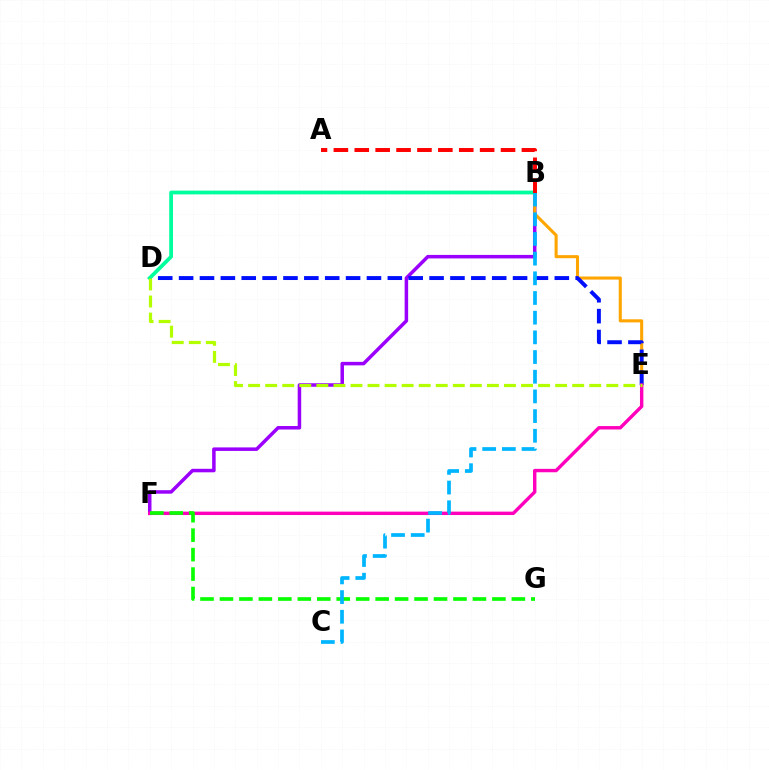{('B', 'F'): [{'color': '#9b00ff', 'line_style': 'solid', 'thickness': 2.53}], ('B', 'E'): [{'color': '#ffa500', 'line_style': 'solid', 'thickness': 2.22}], ('D', 'E'): [{'color': '#0010ff', 'line_style': 'dashed', 'thickness': 2.84}, {'color': '#b3ff00', 'line_style': 'dashed', 'thickness': 2.32}], ('E', 'F'): [{'color': '#ff00bd', 'line_style': 'solid', 'thickness': 2.46}], ('F', 'G'): [{'color': '#08ff00', 'line_style': 'dashed', 'thickness': 2.64}], ('B', 'D'): [{'color': '#00ff9d', 'line_style': 'solid', 'thickness': 2.71}], ('A', 'B'): [{'color': '#ff0000', 'line_style': 'dashed', 'thickness': 2.84}], ('B', 'C'): [{'color': '#00b5ff', 'line_style': 'dashed', 'thickness': 2.67}]}